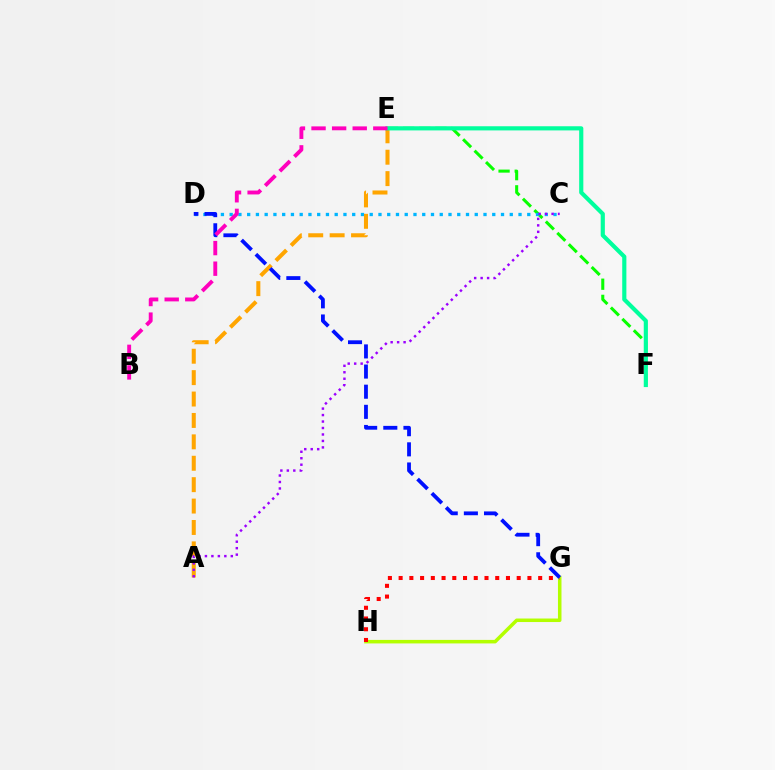{('G', 'H'): [{'color': '#b3ff00', 'line_style': 'solid', 'thickness': 2.53}, {'color': '#ff0000', 'line_style': 'dotted', 'thickness': 2.92}], ('E', 'F'): [{'color': '#08ff00', 'line_style': 'dashed', 'thickness': 2.19}, {'color': '#00ff9d', 'line_style': 'solid', 'thickness': 2.99}], ('C', 'D'): [{'color': '#00b5ff', 'line_style': 'dotted', 'thickness': 2.38}], ('A', 'E'): [{'color': '#ffa500', 'line_style': 'dashed', 'thickness': 2.91}], ('A', 'C'): [{'color': '#9b00ff', 'line_style': 'dotted', 'thickness': 1.76}], ('D', 'G'): [{'color': '#0010ff', 'line_style': 'dashed', 'thickness': 2.74}], ('B', 'E'): [{'color': '#ff00bd', 'line_style': 'dashed', 'thickness': 2.8}]}